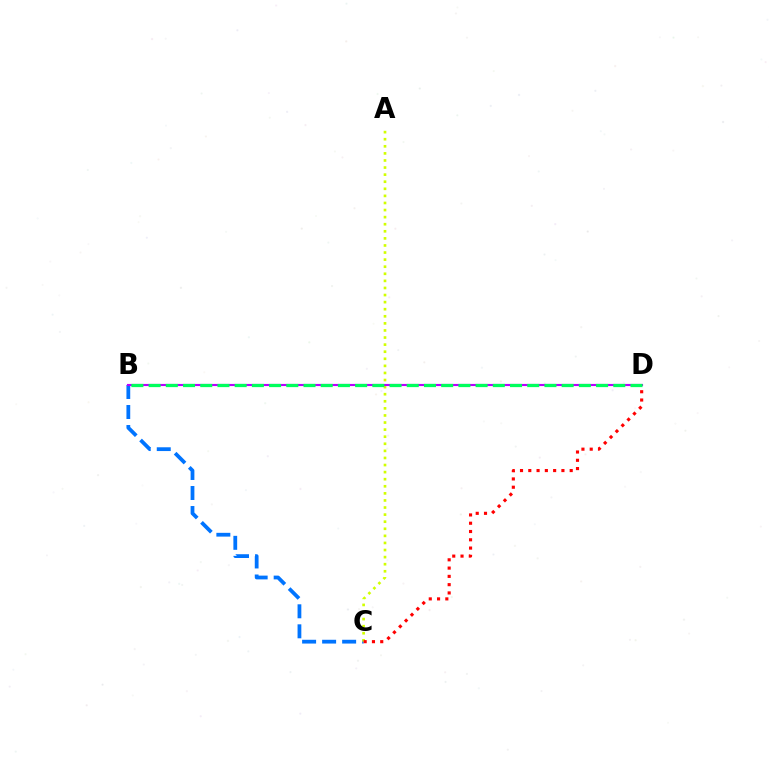{('B', 'C'): [{'color': '#0074ff', 'line_style': 'dashed', 'thickness': 2.72}], ('A', 'C'): [{'color': '#d1ff00', 'line_style': 'dotted', 'thickness': 1.92}], ('C', 'D'): [{'color': '#ff0000', 'line_style': 'dotted', 'thickness': 2.25}], ('B', 'D'): [{'color': '#b900ff', 'line_style': 'solid', 'thickness': 1.54}, {'color': '#00ff5c', 'line_style': 'dashed', 'thickness': 2.34}]}